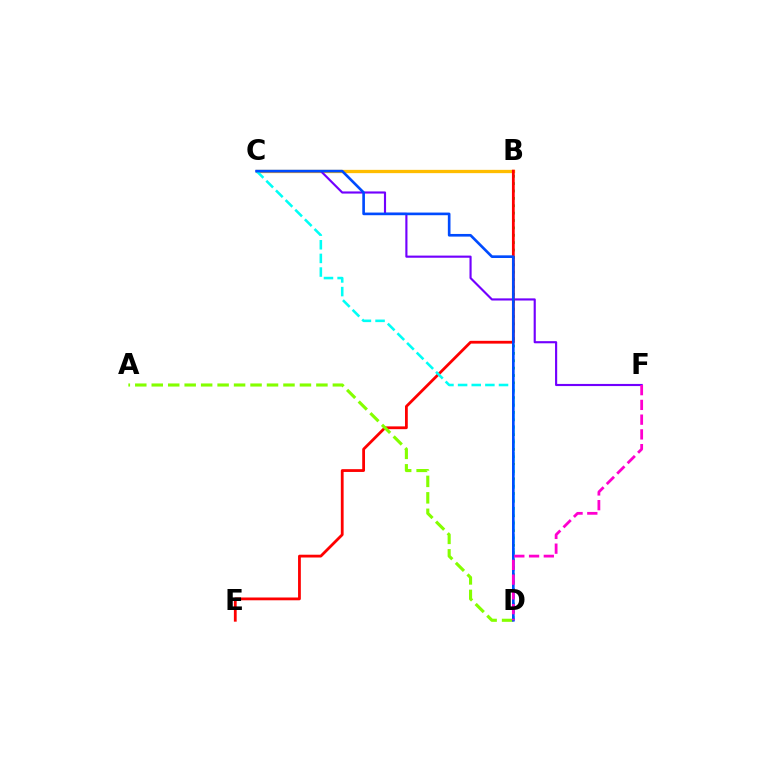{('B', 'C'): [{'color': '#ffbd00', 'line_style': 'solid', 'thickness': 2.37}], ('B', 'D'): [{'color': '#00ff39', 'line_style': 'dotted', 'thickness': 2.01}], ('C', 'F'): [{'color': '#7200ff', 'line_style': 'solid', 'thickness': 1.54}], ('B', 'E'): [{'color': '#ff0000', 'line_style': 'solid', 'thickness': 2.01}], ('A', 'D'): [{'color': '#84ff00', 'line_style': 'dashed', 'thickness': 2.24}], ('C', 'D'): [{'color': '#00fff6', 'line_style': 'dashed', 'thickness': 1.85}, {'color': '#004bff', 'line_style': 'solid', 'thickness': 1.91}], ('D', 'F'): [{'color': '#ff00cf', 'line_style': 'dashed', 'thickness': 2.0}]}